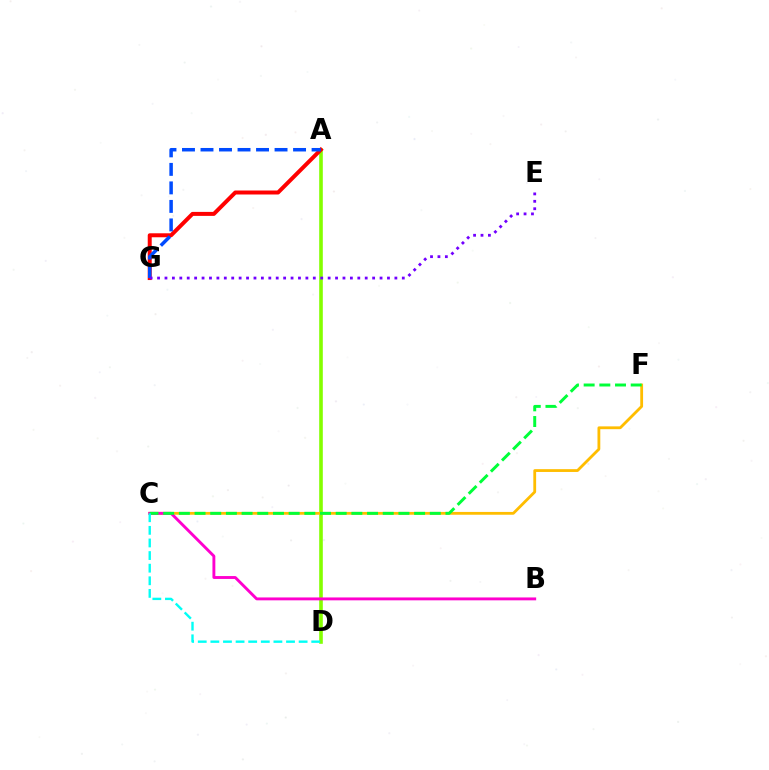{('A', 'D'): [{'color': '#84ff00', 'line_style': 'solid', 'thickness': 2.6}], ('C', 'F'): [{'color': '#ffbd00', 'line_style': 'solid', 'thickness': 2.02}, {'color': '#00ff39', 'line_style': 'dashed', 'thickness': 2.13}], ('B', 'C'): [{'color': '#ff00cf', 'line_style': 'solid', 'thickness': 2.08}], ('A', 'G'): [{'color': '#ff0000', 'line_style': 'solid', 'thickness': 2.87}, {'color': '#004bff', 'line_style': 'dashed', 'thickness': 2.51}], ('C', 'D'): [{'color': '#00fff6', 'line_style': 'dashed', 'thickness': 1.71}], ('E', 'G'): [{'color': '#7200ff', 'line_style': 'dotted', 'thickness': 2.02}]}